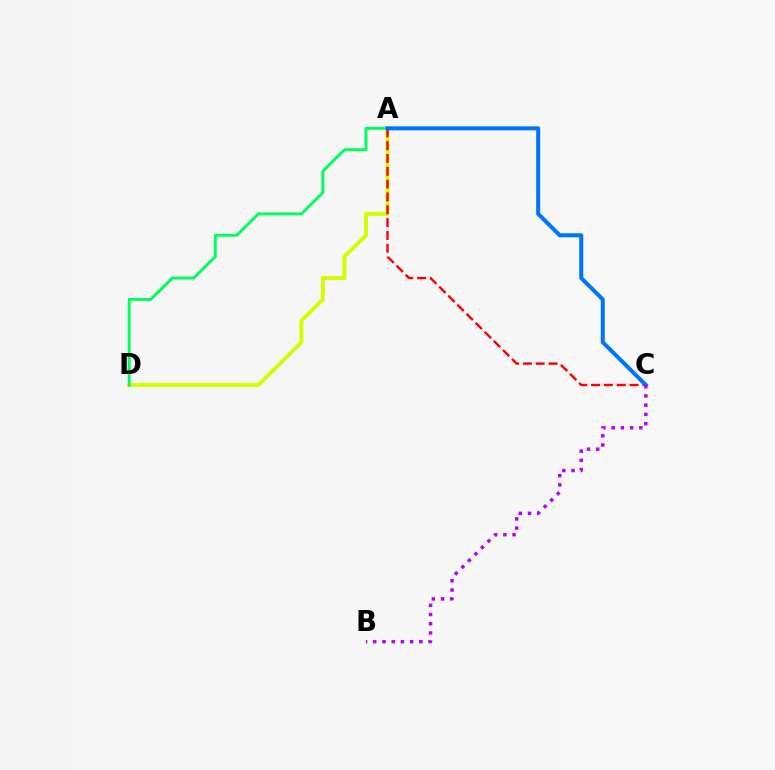{('A', 'D'): [{'color': '#d1ff00', 'line_style': 'solid', 'thickness': 2.83}, {'color': '#00ff5c', 'line_style': 'solid', 'thickness': 2.12}], ('A', 'C'): [{'color': '#ff0000', 'line_style': 'dashed', 'thickness': 1.74}, {'color': '#0074ff', 'line_style': 'solid', 'thickness': 2.89}], ('B', 'C'): [{'color': '#b900ff', 'line_style': 'dotted', 'thickness': 2.5}]}